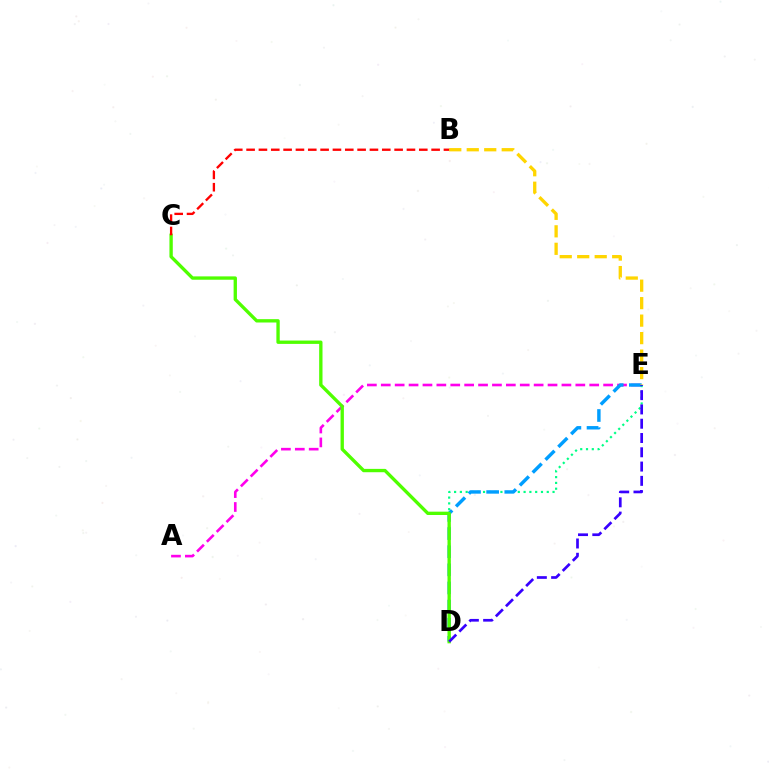{('A', 'E'): [{'color': '#ff00ed', 'line_style': 'dashed', 'thickness': 1.89}], ('D', 'E'): [{'color': '#00ff86', 'line_style': 'dotted', 'thickness': 1.57}, {'color': '#009eff', 'line_style': 'dashed', 'thickness': 2.46}, {'color': '#3700ff', 'line_style': 'dashed', 'thickness': 1.94}], ('C', 'D'): [{'color': '#4fff00', 'line_style': 'solid', 'thickness': 2.41}], ('B', 'E'): [{'color': '#ffd500', 'line_style': 'dashed', 'thickness': 2.38}], ('B', 'C'): [{'color': '#ff0000', 'line_style': 'dashed', 'thickness': 1.68}]}